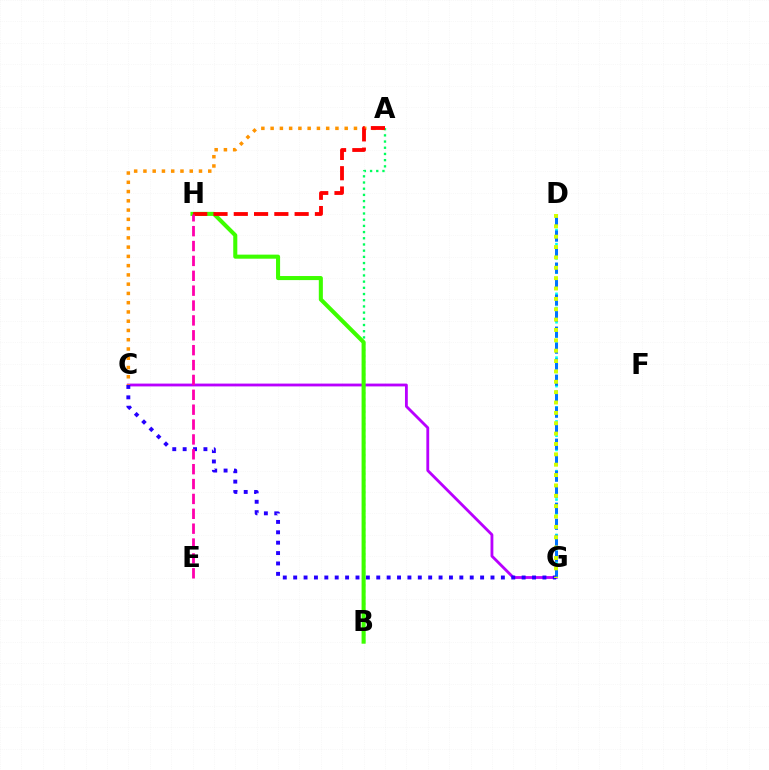{('D', 'G'): [{'color': '#00fff6', 'line_style': 'dotted', 'thickness': 1.93}, {'color': '#0074ff', 'line_style': 'dashed', 'thickness': 2.17}, {'color': '#d1ff00', 'line_style': 'dotted', 'thickness': 2.82}], ('C', 'G'): [{'color': '#b900ff', 'line_style': 'solid', 'thickness': 2.03}, {'color': '#2500ff', 'line_style': 'dotted', 'thickness': 2.82}], ('A', 'B'): [{'color': '#00ff5c', 'line_style': 'dotted', 'thickness': 1.68}], ('A', 'C'): [{'color': '#ff9400', 'line_style': 'dotted', 'thickness': 2.52}], ('B', 'H'): [{'color': '#3dff00', 'line_style': 'solid', 'thickness': 2.93}], ('A', 'H'): [{'color': '#ff0000', 'line_style': 'dashed', 'thickness': 2.76}], ('E', 'H'): [{'color': '#ff00ac', 'line_style': 'dashed', 'thickness': 2.02}]}